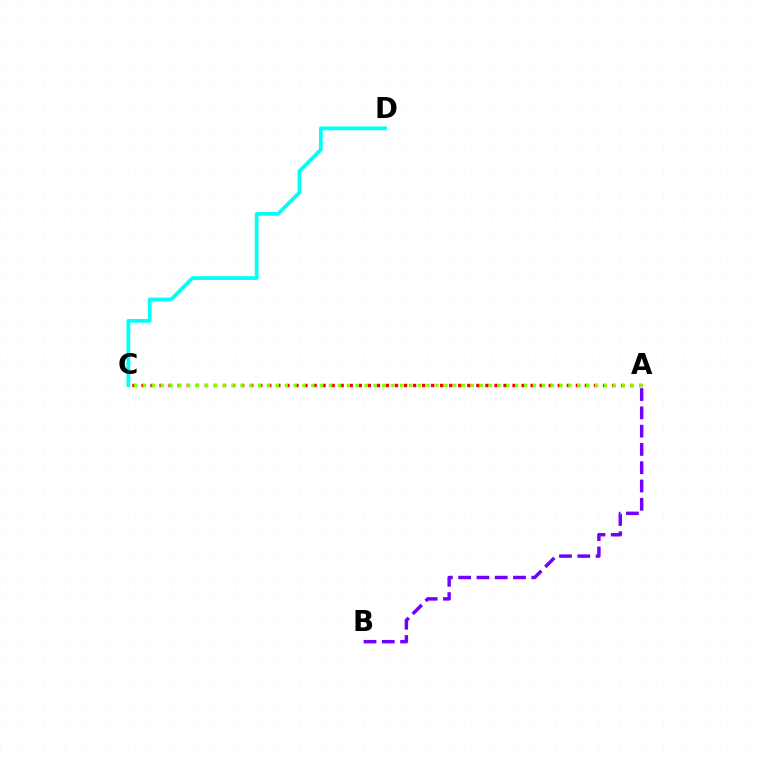{('C', 'D'): [{'color': '#00fff6', 'line_style': 'solid', 'thickness': 2.7}], ('A', 'C'): [{'color': '#ff0000', 'line_style': 'dotted', 'thickness': 2.46}, {'color': '#84ff00', 'line_style': 'dotted', 'thickness': 2.41}], ('A', 'B'): [{'color': '#7200ff', 'line_style': 'dashed', 'thickness': 2.48}]}